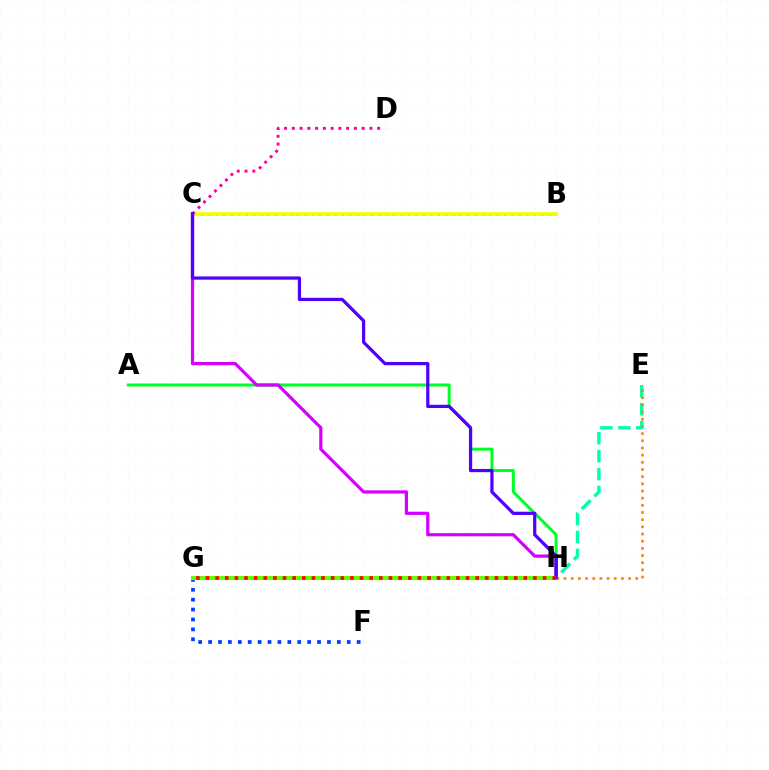{('F', 'G'): [{'color': '#003fff', 'line_style': 'dotted', 'thickness': 2.69}], ('E', 'H'): [{'color': '#00ffaf', 'line_style': 'dashed', 'thickness': 2.44}, {'color': '#ff8800', 'line_style': 'dotted', 'thickness': 1.95}], ('B', 'C'): [{'color': '#00c7ff', 'line_style': 'dotted', 'thickness': 2.01}, {'color': '#eeff00', 'line_style': 'solid', 'thickness': 2.59}], ('A', 'H'): [{'color': '#00ff27', 'line_style': 'solid', 'thickness': 2.16}], ('C', 'D'): [{'color': '#ff00a0', 'line_style': 'dotted', 'thickness': 2.11}], ('G', 'H'): [{'color': '#66ff00', 'line_style': 'solid', 'thickness': 2.96}, {'color': '#ff0000', 'line_style': 'dotted', 'thickness': 2.62}], ('C', 'H'): [{'color': '#d600ff', 'line_style': 'solid', 'thickness': 2.31}, {'color': '#4f00ff', 'line_style': 'solid', 'thickness': 2.33}]}